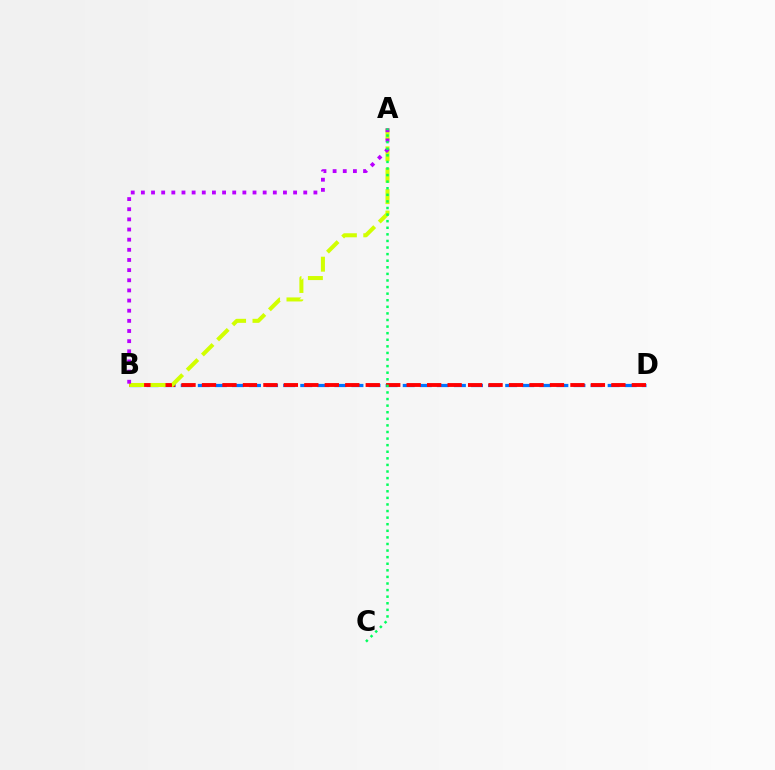{('B', 'D'): [{'color': '#0074ff', 'line_style': 'dashed', 'thickness': 2.32}, {'color': '#ff0000', 'line_style': 'dashed', 'thickness': 2.78}], ('A', 'B'): [{'color': '#d1ff00', 'line_style': 'dashed', 'thickness': 2.91}, {'color': '#b900ff', 'line_style': 'dotted', 'thickness': 2.76}], ('A', 'C'): [{'color': '#00ff5c', 'line_style': 'dotted', 'thickness': 1.79}]}